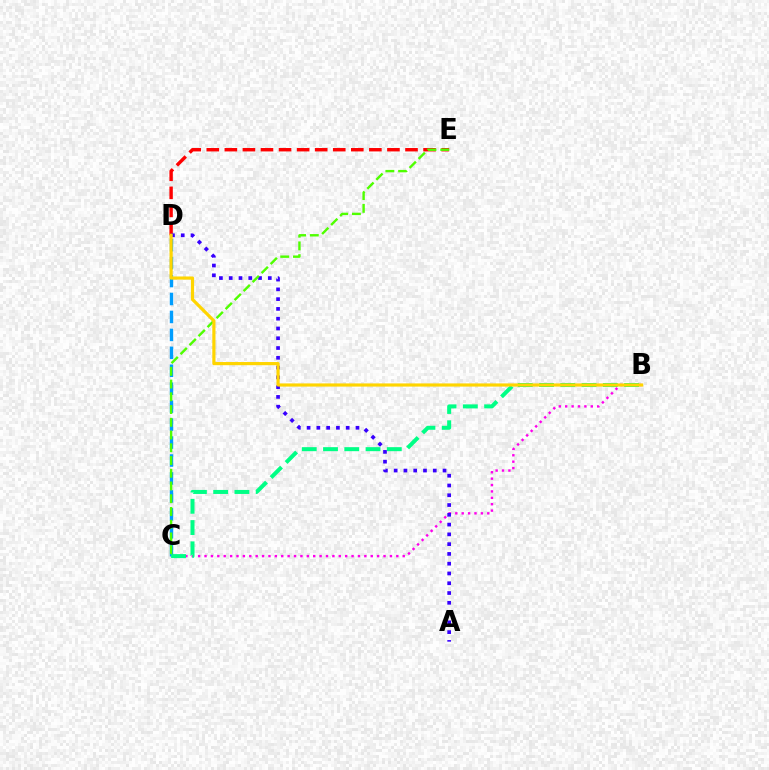{('B', 'C'): [{'color': '#ff00ed', 'line_style': 'dotted', 'thickness': 1.74}, {'color': '#00ff86', 'line_style': 'dashed', 'thickness': 2.89}], ('D', 'E'): [{'color': '#ff0000', 'line_style': 'dashed', 'thickness': 2.45}], ('C', 'D'): [{'color': '#009eff', 'line_style': 'dashed', 'thickness': 2.44}], ('A', 'D'): [{'color': '#3700ff', 'line_style': 'dotted', 'thickness': 2.66}], ('C', 'E'): [{'color': '#4fff00', 'line_style': 'dashed', 'thickness': 1.73}], ('B', 'D'): [{'color': '#ffd500', 'line_style': 'solid', 'thickness': 2.28}]}